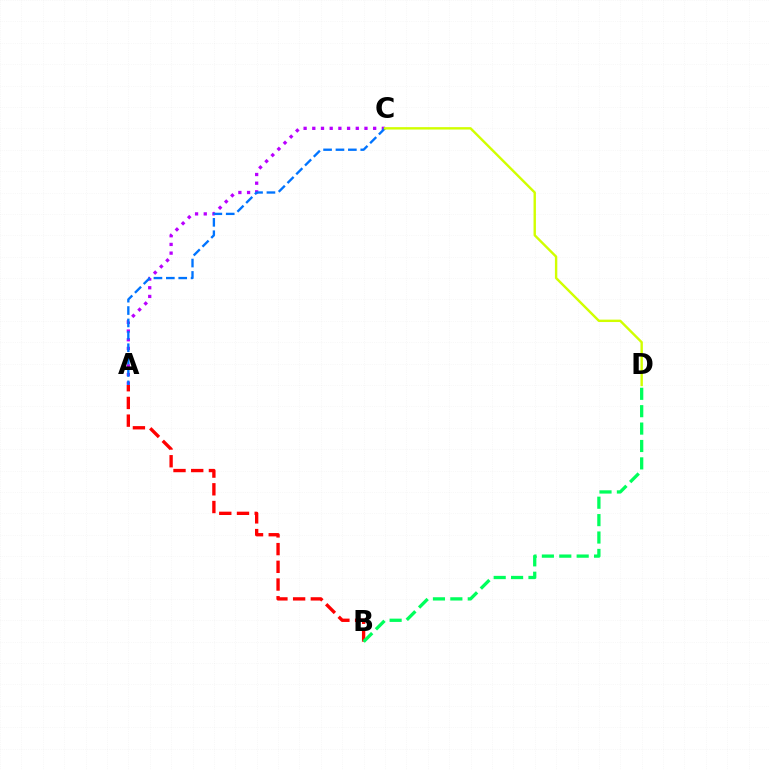{('A', 'C'): [{'color': '#b900ff', 'line_style': 'dotted', 'thickness': 2.36}, {'color': '#0074ff', 'line_style': 'dashed', 'thickness': 1.68}], ('A', 'B'): [{'color': '#ff0000', 'line_style': 'dashed', 'thickness': 2.41}], ('B', 'D'): [{'color': '#00ff5c', 'line_style': 'dashed', 'thickness': 2.36}], ('C', 'D'): [{'color': '#d1ff00', 'line_style': 'solid', 'thickness': 1.73}]}